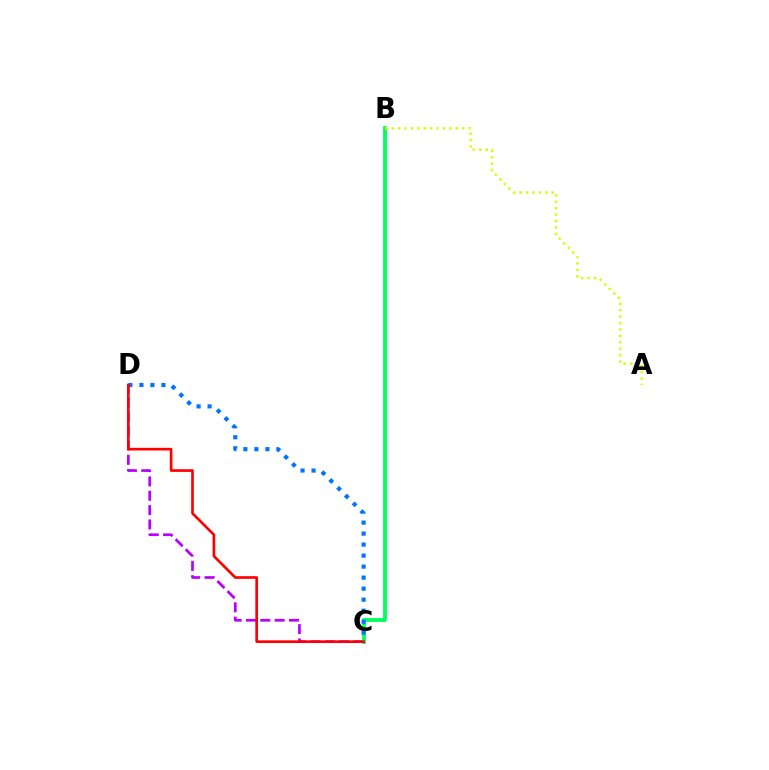{('C', 'D'): [{'color': '#b900ff', 'line_style': 'dashed', 'thickness': 1.95}, {'color': '#0074ff', 'line_style': 'dotted', 'thickness': 2.99}, {'color': '#ff0000', 'line_style': 'solid', 'thickness': 1.92}], ('B', 'C'): [{'color': '#00ff5c', 'line_style': 'solid', 'thickness': 2.75}], ('A', 'B'): [{'color': '#d1ff00', 'line_style': 'dotted', 'thickness': 1.74}]}